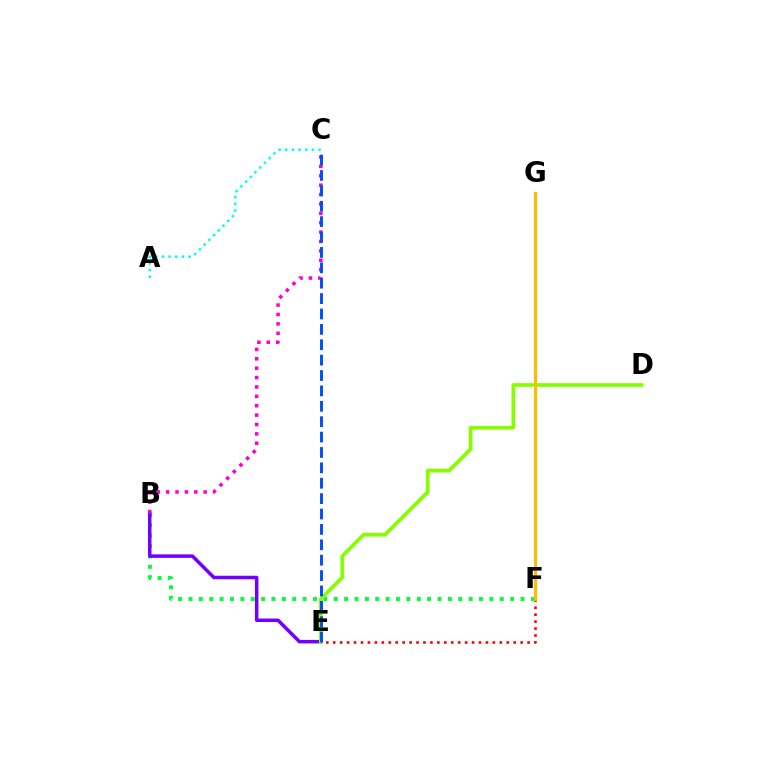{('B', 'F'): [{'color': '#00ff39', 'line_style': 'dotted', 'thickness': 2.82}], ('A', 'C'): [{'color': '#00fff6', 'line_style': 'dotted', 'thickness': 1.81}], ('B', 'E'): [{'color': '#7200ff', 'line_style': 'solid', 'thickness': 2.52}], ('D', 'E'): [{'color': '#84ff00', 'line_style': 'solid', 'thickness': 2.66}], ('B', 'C'): [{'color': '#ff00cf', 'line_style': 'dotted', 'thickness': 2.55}], ('C', 'E'): [{'color': '#004bff', 'line_style': 'dashed', 'thickness': 2.09}], ('E', 'F'): [{'color': '#ff0000', 'line_style': 'dotted', 'thickness': 1.89}], ('F', 'G'): [{'color': '#ffbd00', 'line_style': 'solid', 'thickness': 2.3}]}